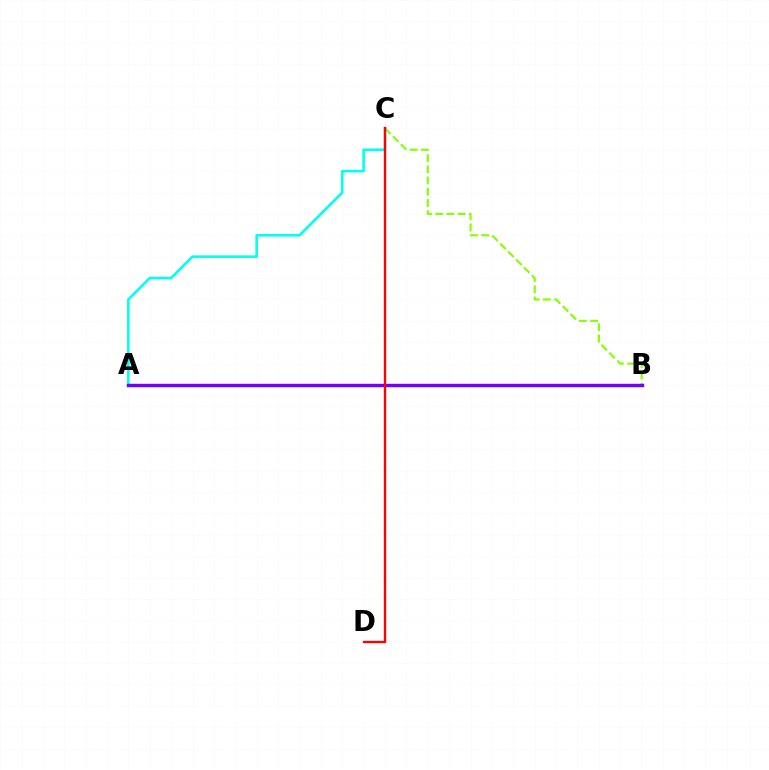{('B', 'C'): [{'color': '#84ff00', 'line_style': 'dashed', 'thickness': 1.52}], ('A', 'C'): [{'color': '#00fff6', 'line_style': 'solid', 'thickness': 1.87}], ('A', 'B'): [{'color': '#7200ff', 'line_style': 'solid', 'thickness': 2.44}], ('C', 'D'): [{'color': '#ff0000', 'line_style': 'solid', 'thickness': 1.7}]}